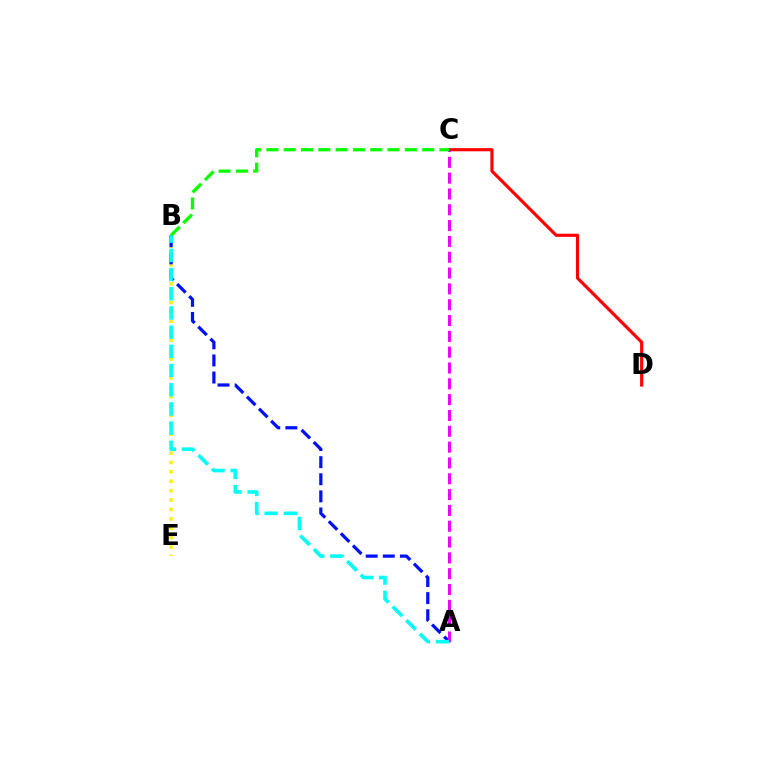{('B', 'E'): [{'color': '#fcf500', 'line_style': 'dotted', 'thickness': 2.55}], ('C', 'D'): [{'color': '#ff0000', 'line_style': 'solid', 'thickness': 2.26}], ('A', 'B'): [{'color': '#0010ff', 'line_style': 'dashed', 'thickness': 2.32}, {'color': '#00fff6', 'line_style': 'dashed', 'thickness': 2.61}], ('A', 'C'): [{'color': '#ee00ff', 'line_style': 'dashed', 'thickness': 2.15}], ('B', 'C'): [{'color': '#08ff00', 'line_style': 'dashed', 'thickness': 2.35}]}